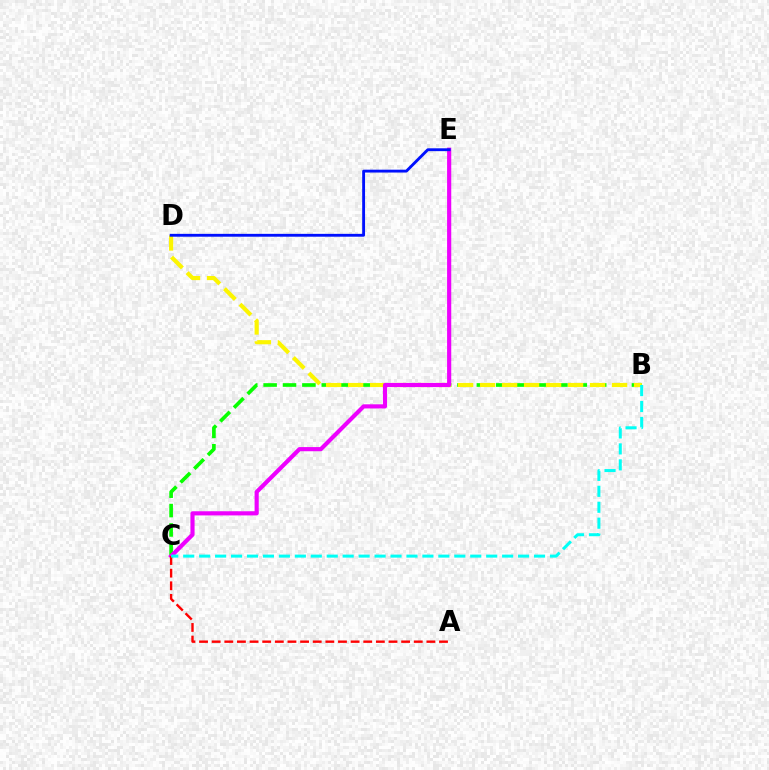{('B', 'C'): [{'color': '#08ff00', 'line_style': 'dashed', 'thickness': 2.63}, {'color': '#00fff6', 'line_style': 'dashed', 'thickness': 2.17}], ('B', 'D'): [{'color': '#fcf500', 'line_style': 'dashed', 'thickness': 2.99}], ('C', 'E'): [{'color': '#ee00ff', 'line_style': 'solid', 'thickness': 2.99}], ('A', 'C'): [{'color': '#ff0000', 'line_style': 'dashed', 'thickness': 1.72}], ('D', 'E'): [{'color': '#0010ff', 'line_style': 'solid', 'thickness': 2.05}]}